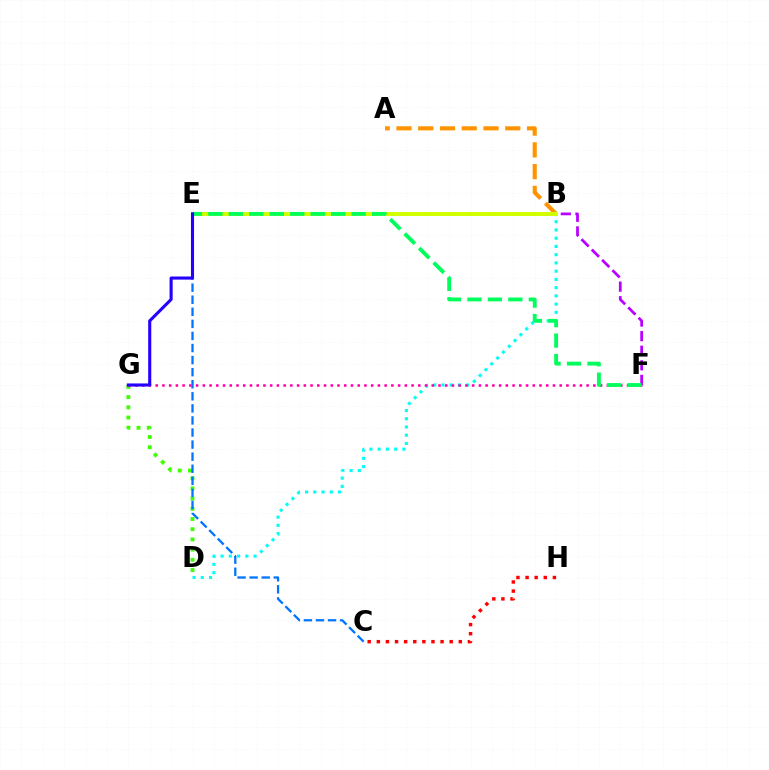{('B', 'D'): [{'color': '#00fff6', 'line_style': 'dotted', 'thickness': 2.24}], ('D', 'G'): [{'color': '#3dff00', 'line_style': 'dotted', 'thickness': 2.77}], ('A', 'B'): [{'color': '#ff9400', 'line_style': 'dashed', 'thickness': 2.96}], ('C', 'E'): [{'color': '#0074ff', 'line_style': 'dashed', 'thickness': 1.64}], ('F', 'G'): [{'color': '#ff00ac', 'line_style': 'dotted', 'thickness': 1.83}], ('B', 'F'): [{'color': '#b900ff', 'line_style': 'dashed', 'thickness': 1.98}], ('B', 'E'): [{'color': '#d1ff00', 'line_style': 'solid', 'thickness': 2.87}], ('E', 'F'): [{'color': '#00ff5c', 'line_style': 'dashed', 'thickness': 2.78}], ('C', 'H'): [{'color': '#ff0000', 'line_style': 'dotted', 'thickness': 2.47}], ('E', 'G'): [{'color': '#2500ff', 'line_style': 'solid', 'thickness': 2.23}]}